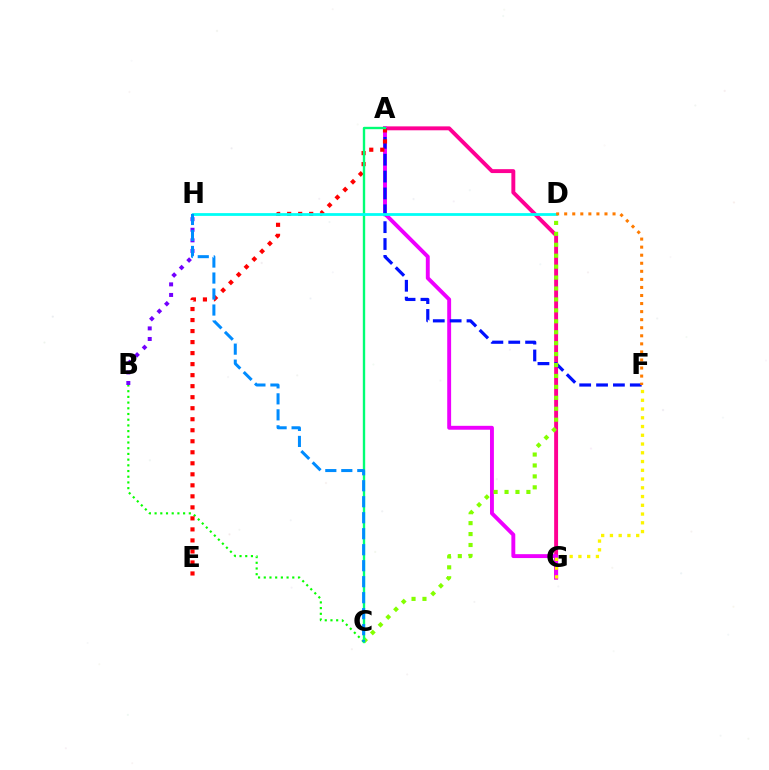{('A', 'G'): [{'color': '#ff0094', 'line_style': 'solid', 'thickness': 2.82}, {'color': '#ee00ff', 'line_style': 'solid', 'thickness': 2.81}], ('B', 'C'): [{'color': '#08ff00', 'line_style': 'dotted', 'thickness': 1.55}], ('F', 'G'): [{'color': '#fcf500', 'line_style': 'dotted', 'thickness': 2.38}], ('A', 'F'): [{'color': '#0010ff', 'line_style': 'dashed', 'thickness': 2.29}], ('A', 'E'): [{'color': '#ff0000', 'line_style': 'dotted', 'thickness': 2.99}], ('C', 'D'): [{'color': '#84ff00', 'line_style': 'dotted', 'thickness': 2.97}], ('A', 'C'): [{'color': '#00ff74', 'line_style': 'solid', 'thickness': 1.7}], ('D', 'H'): [{'color': '#00fff6', 'line_style': 'solid', 'thickness': 2.0}], ('B', 'H'): [{'color': '#7200ff', 'line_style': 'dotted', 'thickness': 2.87}], ('C', 'H'): [{'color': '#008cff', 'line_style': 'dashed', 'thickness': 2.17}], ('D', 'F'): [{'color': '#ff7c00', 'line_style': 'dotted', 'thickness': 2.19}]}